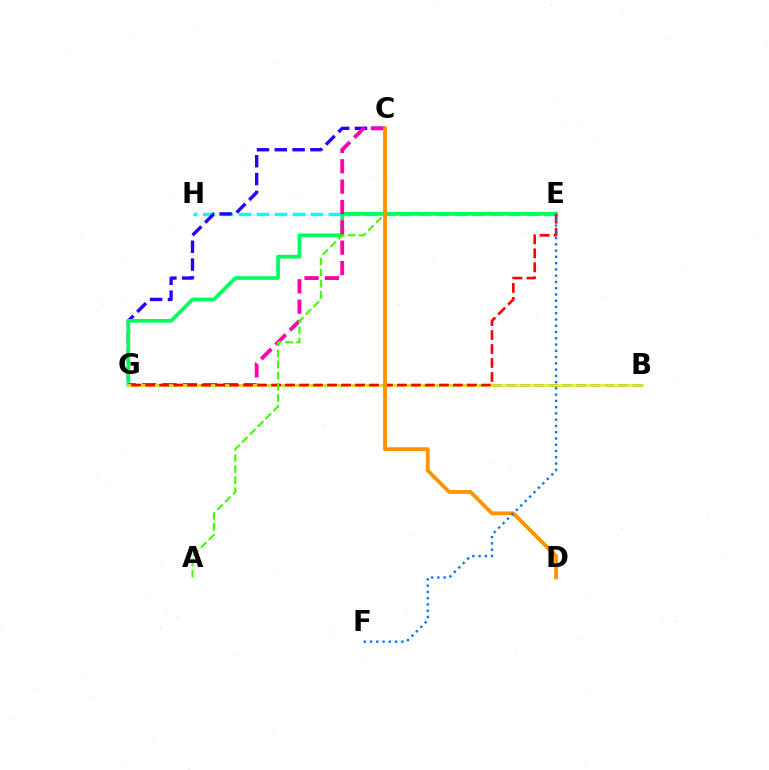{('E', 'H'): [{'color': '#00fff6', 'line_style': 'dashed', 'thickness': 2.44}], ('B', 'G'): [{'color': '#b900ff', 'line_style': 'dashed', 'thickness': 1.91}, {'color': '#d1ff00', 'line_style': 'solid', 'thickness': 1.81}], ('C', 'G'): [{'color': '#2500ff', 'line_style': 'dashed', 'thickness': 2.42}, {'color': '#ff00ac', 'line_style': 'dashed', 'thickness': 2.77}], ('E', 'G'): [{'color': '#00ff5c', 'line_style': 'solid', 'thickness': 2.67}, {'color': '#ff0000', 'line_style': 'dashed', 'thickness': 1.9}], ('A', 'C'): [{'color': '#3dff00', 'line_style': 'dashed', 'thickness': 1.51}], ('C', 'D'): [{'color': '#ff9400', 'line_style': 'solid', 'thickness': 2.77}], ('E', 'F'): [{'color': '#0074ff', 'line_style': 'dotted', 'thickness': 1.7}]}